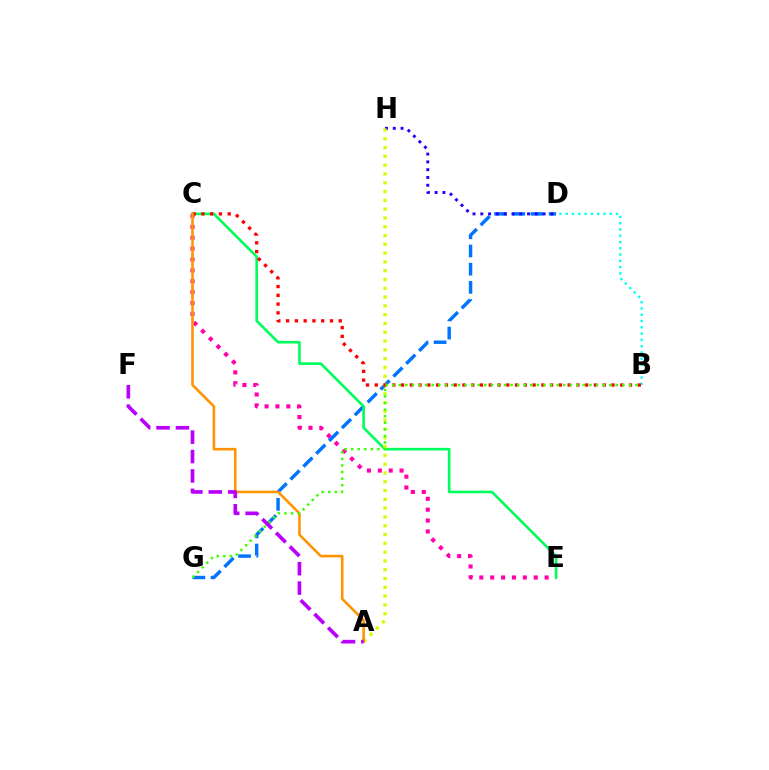{('C', 'E'): [{'color': '#ff00ac', 'line_style': 'dotted', 'thickness': 2.96}, {'color': '#00ff5c', 'line_style': 'solid', 'thickness': 1.9}], ('D', 'G'): [{'color': '#0074ff', 'line_style': 'dashed', 'thickness': 2.47}], ('B', 'D'): [{'color': '#00fff6', 'line_style': 'dotted', 'thickness': 1.71}], ('D', 'H'): [{'color': '#2500ff', 'line_style': 'dotted', 'thickness': 2.12}], ('A', 'H'): [{'color': '#d1ff00', 'line_style': 'dotted', 'thickness': 2.39}], ('B', 'C'): [{'color': '#ff0000', 'line_style': 'dotted', 'thickness': 2.38}], ('A', 'C'): [{'color': '#ff9400', 'line_style': 'solid', 'thickness': 1.87}], ('B', 'G'): [{'color': '#3dff00', 'line_style': 'dotted', 'thickness': 1.79}], ('A', 'F'): [{'color': '#b900ff', 'line_style': 'dashed', 'thickness': 2.64}]}